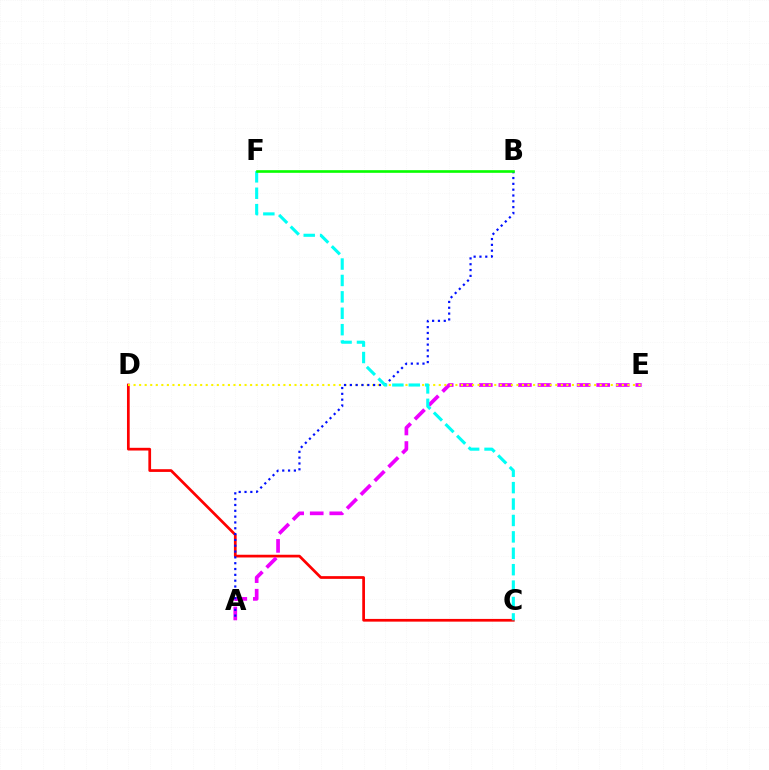{('C', 'D'): [{'color': '#ff0000', 'line_style': 'solid', 'thickness': 1.96}], ('A', 'E'): [{'color': '#ee00ff', 'line_style': 'dashed', 'thickness': 2.66}], ('D', 'E'): [{'color': '#fcf500', 'line_style': 'dotted', 'thickness': 1.51}], ('A', 'B'): [{'color': '#0010ff', 'line_style': 'dotted', 'thickness': 1.58}], ('C', 'F'): [{'color': '#00fff6', 'line_style': 'dashed', 'thickness': 2.23}], ('B', 'F'): [{'color': '#08ff00', 'line_style': 'solid', 'thickness': 1.9}]}